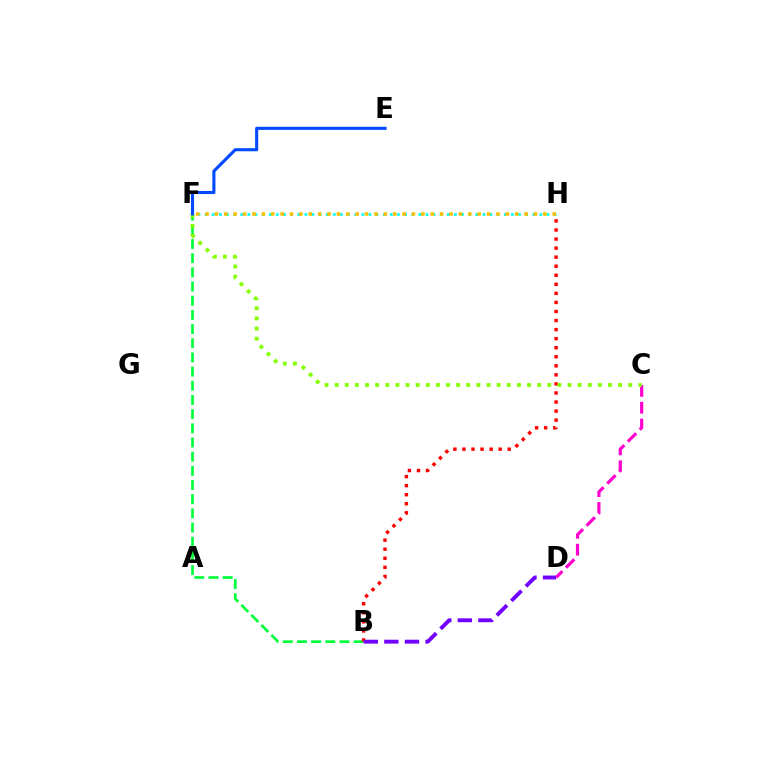{('C', 'D'): [{'color': '#ff00cf', 'line_style': 'dashed', 'thickness': 2.29}], ('B', 'F'): [{'color': '#00ff39', 'line_style': 'dashed', 'thickness': 1.93}], ('F', 'H'): [{'color': '#00fff6', 'line_style': 'dotted', 'thickness': 1.94}, {'color': '#ffbd00', 'line_style': 'dotted', 'thickness': 2.55}], ('B', 'H'): [{'color': '#ff0000', 'line_style': 'dotted', 'thickness': 2.46}], ('B', 'D'): [{'color': '#7200ff', 'line_style': 'dashed', 'thickness': 2.8}], ('C', 'F'): [{'color': '#84ff00', 'line_style': 'dotted', 'thickness': 2.75}], ('E', 'F'): [{'color': '#004bff', 'line_style': 'solid', 'thickness': 2.22}]}